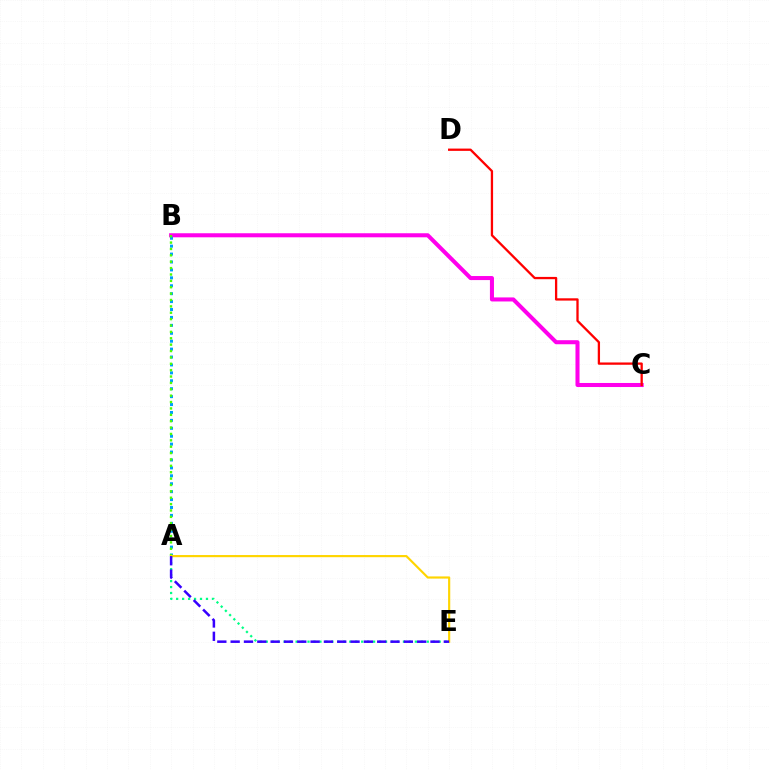{('B', 'C'): [{'color': '#ff00ed', 'line_style': 'solid', 'thickness': 2.91}], ('C', 'D'): [{'color': '#ff0000', 'line_style': 'solid', 'thickness': 1.65}], ('A', 'E'): [{'color': '#00ff86', 'line_style': 'dotted', 'thickness': 1.62}, {'color': '#ffd500', 'line_style': 'solid', 'thickness': 1.56}, {'color': '#3700ff', 'line_style': 'dashed', 'thickness': 1.81}], ('A', 'B'): [{'color': '#009eff', 'line_style': 'dotted', 'thickness': 2.15}, {'color': '#4fff00', 'line_style': 'dotted', 'thickness': 1.73}]}